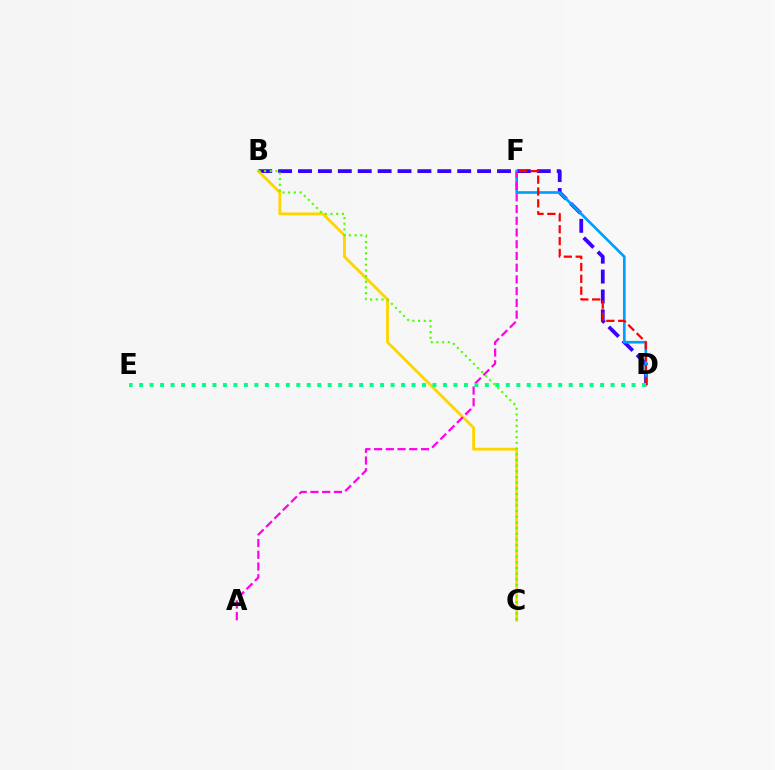{('B', 'D'): [{'color': '#3700ff', 'line_style': 'dashed', 'thickness': 2.7}], ('D', 'F'): [{'color': '#009eff', 'line_style': 'solid', 'thickness': 1.92}, {'color': '#ff0000', 'line_style': 'dashed', 'thickness': 1.61}], ('B', 'C'): [{'color': '#ffd500', 'line_style': 'solid', 'thickness': 2.04}, {'color': '#4fff00', 'line_style': 'dotted', 'thickness': 1.54}], ('A', 'F'): [{'color': '#ff00ed', 'line_style': 'dashed', 'thickness': 1.59}], ('D', 'E'): [{'color': '#00ff86', 'line_style': 'dotted', 'thickness': 2.85}]}